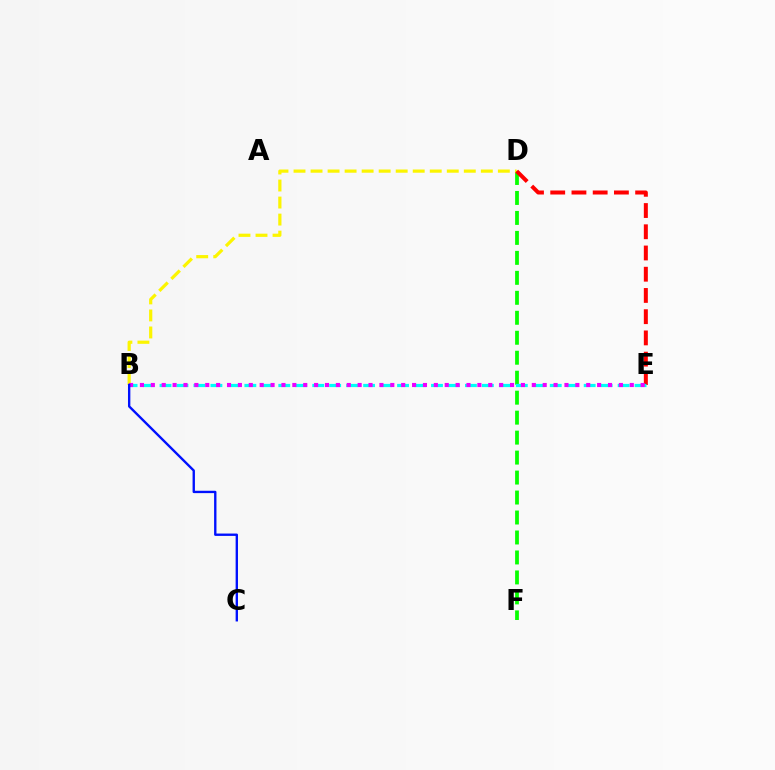{('D', 'F'): [{'color': '#08ff00', 'line_style': 'dashed', 'thickness': 2.71}], ('B', 'D'): [{'color': '#fcf500', 'line_style': 'dashed', 'thickness': 2.31}], ('D', 'E'): [{'color': '#ff0000', 'line_style': 'dashed', 'thickness': 2.88}], ('B', 'E'): [{'color': '#00fff6', 'line_style': 'dashed', 'thickness': 2.3}, {'color': '#ee00ff', 'line_style': 'dotted', 'thickness': 2.96}], ('B', 'C'): [{'color': '#0010ff', 'line_style': 'solid', 'thickness': 1.7}]}